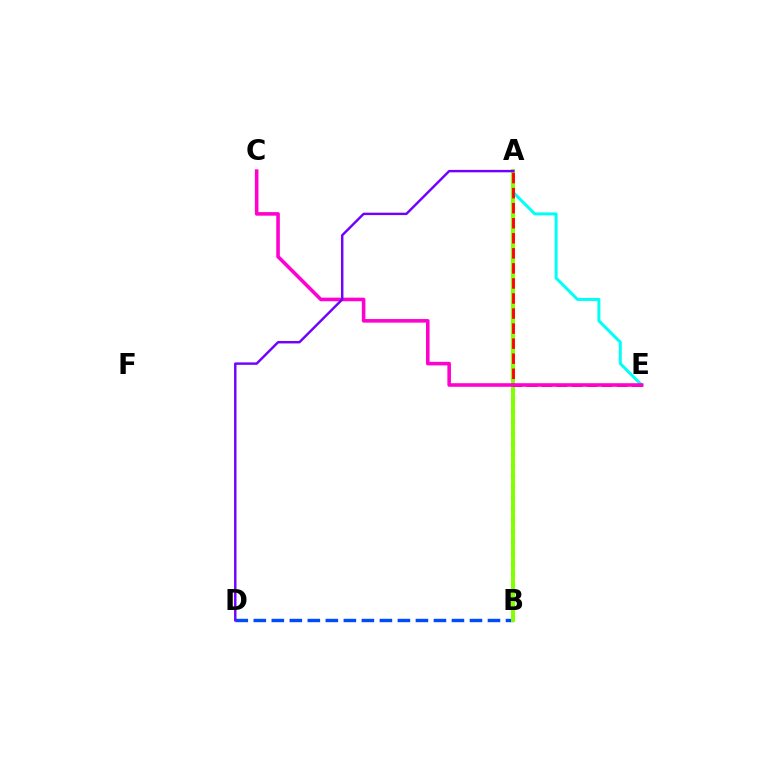{('B', 'D'): [{'color': '#004bff', 'line_style': 'dashed', 'thickness': 2.45}], ('A', 'B'): [{'color': '#ffbd00', 'line_style': 'dotted', 'thickness': 1.91}, {'color': '#00ff39', 'line_style': 'dotted', 'thickness': 2.96}, {'color': '#84ff00', 'line_style': 'solid', 'thickness': 2.85}], ('A', 'E'): [{'color': '#00fff6', 'line_style': 'solid', 'thickness': 2.16}, {'color': '#ff0000', 'line_style': 'dashed', 'thickness': 2.04}], ('C', 'E'): [{'color': '#ff00cf', 'line_style': 'solid', 'thickness': 2.57}], ('A', 'D'): [{'color': '#7200ff', 'line_style': 'solid', 'thickness': 1.75}]}